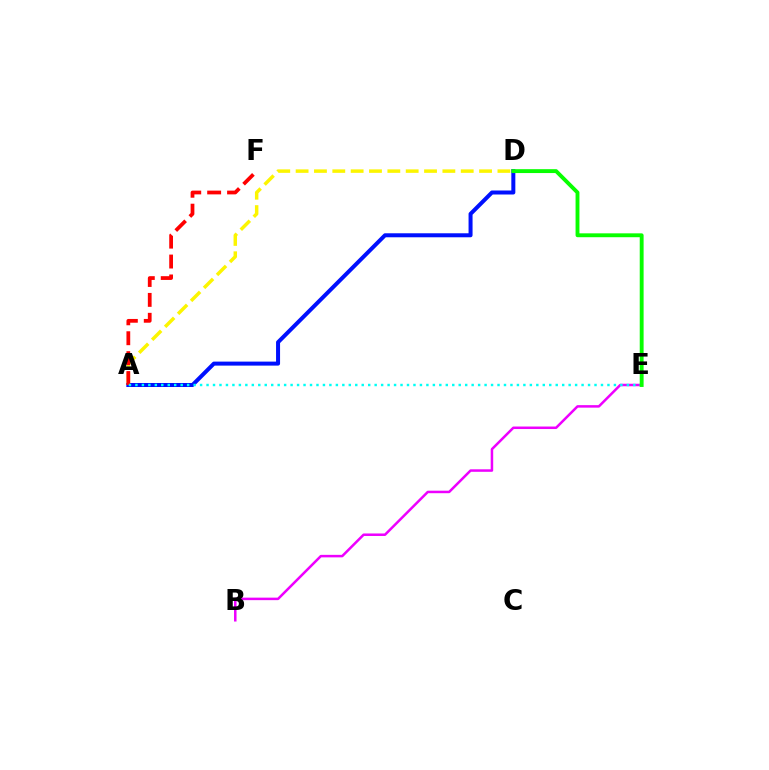{('A', 'D'): [{'color': '#fcf500', 'line_style': 'dashed', 'thickness': 2.49}, {'color': '#0010ff', 'line_style': 'solid', 'thickness': 2.88}], ('A', 'F'): [{'color': '#ff0000', 'line_style': 'dashed', 'thickness': 2.7}], ('B', 'E'): [{'color': '#ee00ff', 'line_style': 'solid', 'thickness': 1.81}], ('A', 'E'): [{'color': '#00fff6', 'line_style': 'dotted', 'thickness': 1.76}], ('D', 'E'): [{'color': '#08ff00', 'line_style': 'solid', 'thickness': 2.79}]}